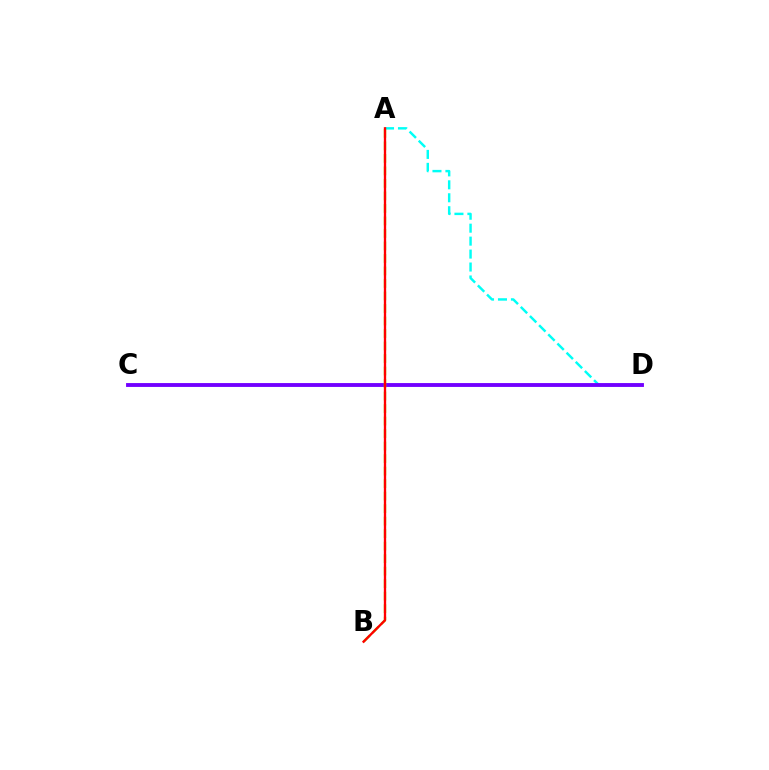{('A', 'D'): [{'color': '#00fff6', 'line_style': 'dashed', 'thickness': 1.76}], ('C', 'D'): [{'color': '#7200ff', 'line_style': 'solid', 'thickness': 2.78}], ('A', 'B'): [{'color': '#84ff00', 'line_style': 'dashed', 'thickness': 1.7}, {'color': '#ff0000', 'line_style': 'solid', 'thickness': 1.68}]}